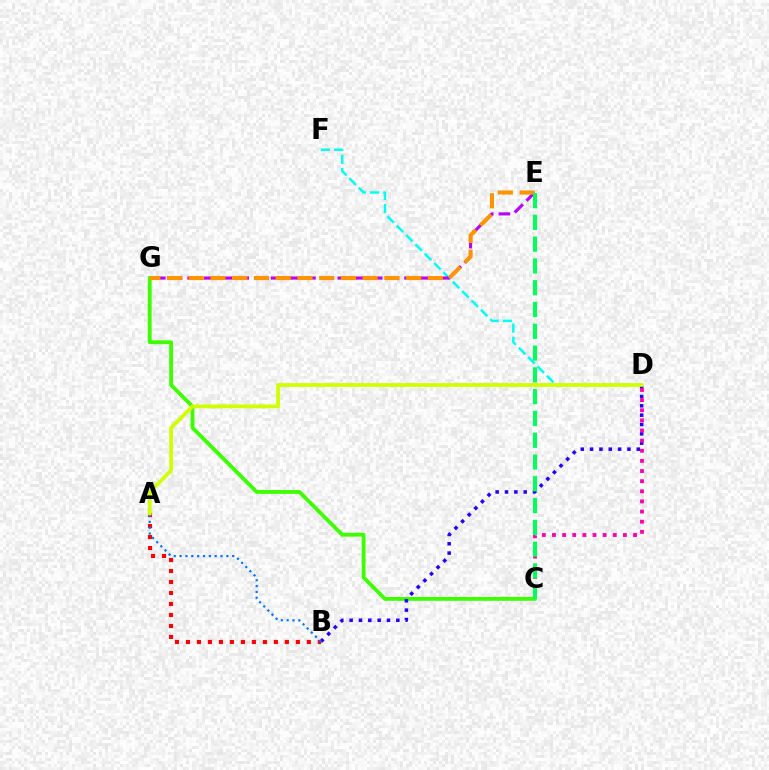{('C', 'G'): [{'color': '#3dff00', 'line_style': 'solid', 'thickness': 2.75}], ('D', 'F'): [{'color': '#00fff6', 'line_style': 'dashed', 'thickness': 1.8}], ('E', 'G'): [{'color': '#b900ff', 'line_style': 'dashed', 'thickness': 2.27}, {'color': '#ff9400', 'line_style': 'dashed', 'thickness': 2.95}], ('A', 'B'): [{'color': '#ff0000', 'line_style': 'dotted', 'thickness': 2.99}, {'color': '#0074ff', 'line_style': 'dotted', 'thickness': 1.59}], ('B', 'D'): [{'color': '#2500ff', 'line_style': 'dotted', 'thickness': 2.54}], ('A', 'D'): [{'color': '#d1ff00', 'line_style': 'solid', 'thickness': 2.72}], ('C', 'D'): [{'color': '#ff00ac', 'line_style': 'dotted', 'thickness': 2.75}], ('C', 'E'): [{'color': '#00ff5c', 'line_style': 'dashed', 'thickness': 2.96}]}